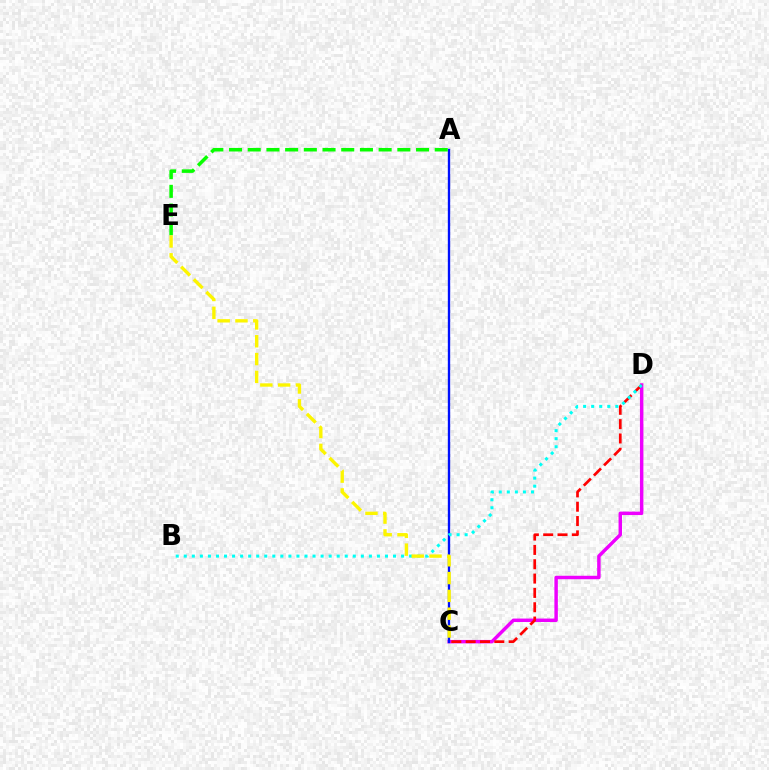{('C', 'D'): [{'color': '#ee00ff', 'line_style': 'solid', 'thickness': 2.48}, {'color': '#ff0000', 'line_style': 'dashed', 'thickness': 1.95}], ('A', 'C'): [{'color': '#0010ff', 'line_style': 'solid', 'thickness': 1.69}], ('B', 'D'): [{'color': '#00fff6', 'line_style': 'dotted', 'thickness': 2.19}], ('A', 'E'): [{'color': '#08ff00', 'line_style': 'dashed', 'thickness': 2.54}], ('C', 'E'): [{'color': '#fcf500', 'line_style': 'dashed', 'thickness': 2.42}]}